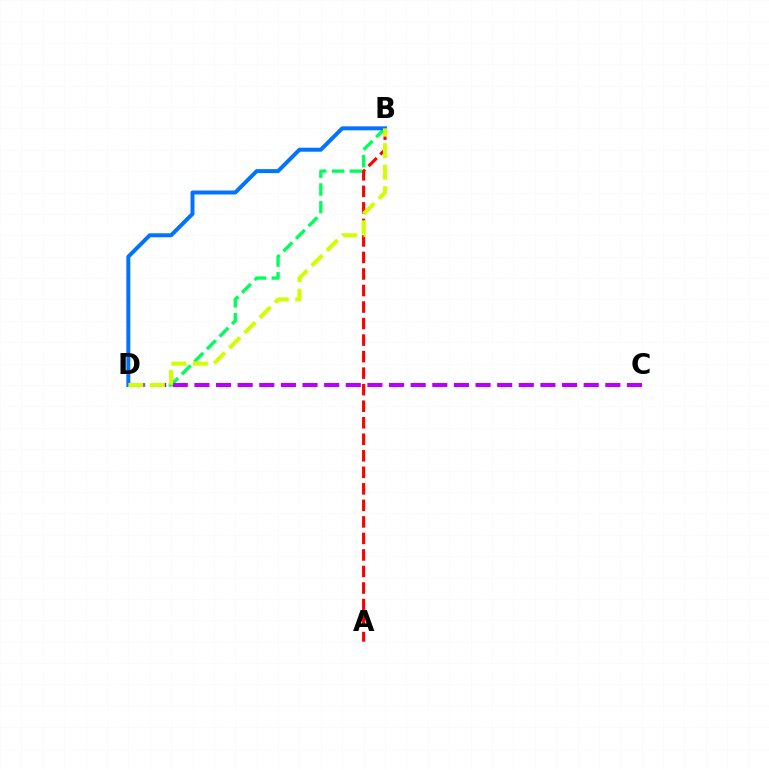{('B', 'D'): [{'color': '#00ff5c', 'line_style': 'dashed', 'thickness': 2.41}, {'color': '#0074ff', 'line_style': 'solid', 'thickness': 2.86}, {'color': '#d1ff00', 'line_style': 'dashed', 'thickness': 2.92}], ('C', 'D'): [{'color': '#b900ff', 'line_style': 'dashed', 'thickness': 2.94}], ('A', 'B'): [{'color': '#ff0000', 'line_style': 'dashed', 'thickness': 2.25}]}